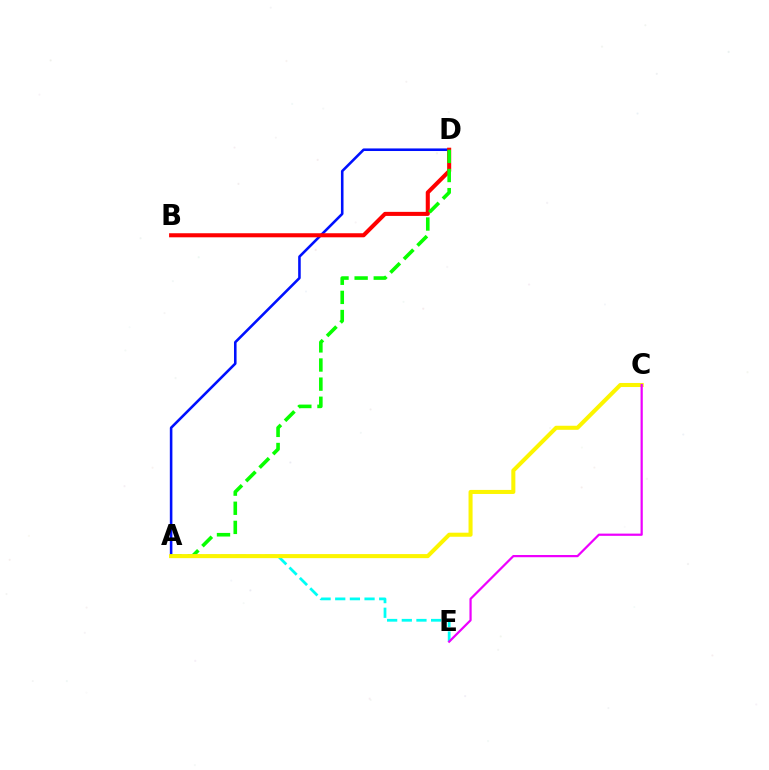{('A', 'E'): [{'color': '#00fff6', 'line_style': 'dashed', 'thickness': 1.99}], ('A', 'D'): [{'color': '#0010ff', 'line_style': 'solid', 'thickness': 1.86}, {'color': '#08ff00', 'line_style': 'dashed', 'thickness': 2.6}], ('B', 'D'): [{'color': '#ff0000', 'line_style': 'solid', 'thickness': 2.92}], ('A', 'C'): [{'color': '#fcf500', 'line_style': 'solid', 'thickness': 2.92}], ('C', 'E'): [{'color': '#ee00ff', 'line_style': 'solid', 'thickness': 1.6}]}